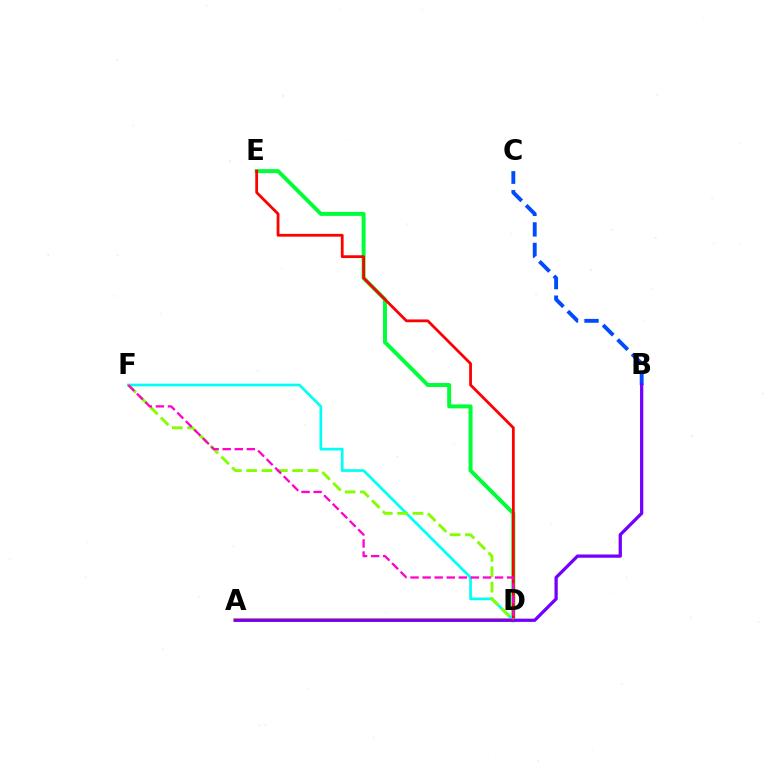{('D', 'E'): [{'color': '#00ff39', 'line_style': 'solid', 'thickness': 2.86}, {'color': '#ff0000', 'line_style': 'solid', 'thickness': 2.01}], ('D', 'F'): [{'color': '#00fff6', 'line_style': 'solid', 'thickness': 1.94}, {'color': '#84ff00', 'line_style': 'dashed', 'thickness': 2.08}, {'color': '#ff00cf', 'line_style': 'dashed', 'thickness': 1.64}], ('A', 'D'): [{'color': '#ffbd00', 'line_style': 'solid', 'thickness': 2.64}], ('B', 'C'): [{'color': '#004bff', 'line_style': 'dashed', 'thickness': 2.79}], ('A', 'B'): [{'color': '#7200ff', 'line_style': 'solid', 'thickness': 2.35}]}